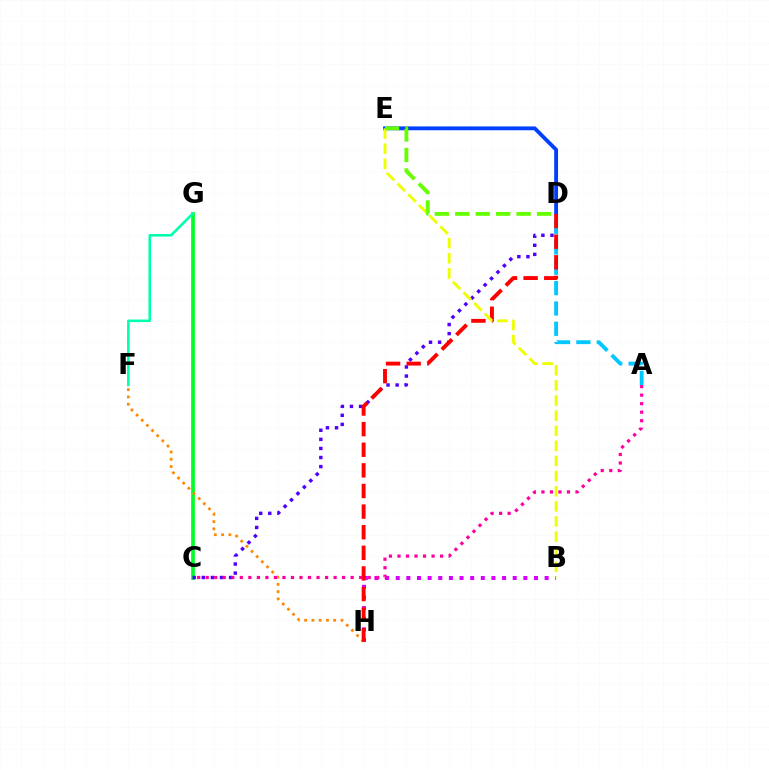{('C', 'G'): [{'color': '#00ff27', 'line_style': 'solid', 'thickness': 2.67}], ('B', 'H'): [{'color': '#d600ff', 'line_style': 'dotted', 'thickness': 2.89}], ('F', 'H'): [{'color': '#ff8800', 'line_style': 'dotted', 'thickness': 1.98}], ('C', 'D'): [{'color': '#4f00ff', 'line_style': 'dotted', 'thickness': 2.47}], ('A', 'D'): [{'color': '#00c7ff', 'line_style': 'dashed', 'thickness': 2.76}], ('D', 'E'): [{'color': '#003fff', 'line_style': 'solid', 'thickness': 2.76}, {'color': '#66ff00', 'line_style': 'dashed', 'thickness': 2.78}], ('F', 'G'): [{'color': '#00ffaf', 'line_style': 'solid', 'thickness': 1.85}], ('D', 'H'): [{'color': '#ff0000', 'line_style': 'dashed', 'thickness': 2.8}], ('A', 'C'): [{'color': '#ff00a0', 'line_style': 'dotted', 'thickness': 2.32}], ('B', 'E'): [{'color': '#eeff00', 'line_style': 'dashed', 'thickness': 2.05}]}